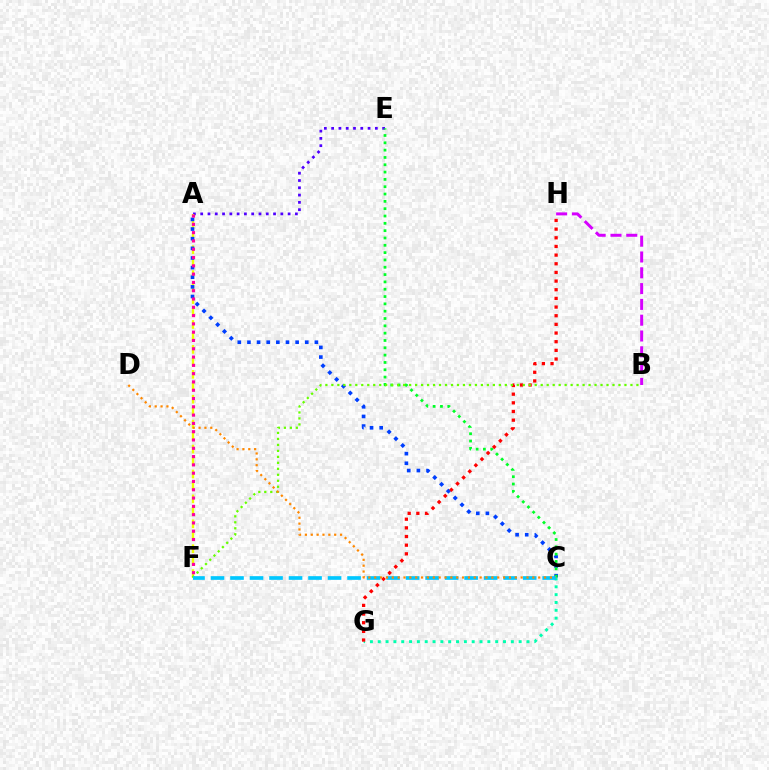{('A', 'E'): [{'color': '#4f00ff', 'line_style': 'dotted', 'thickness': 1.98}], ('A', 'F'): [{'color': '#eeff00', 'line_style': 'dashed', 'thickness': 1.69}, {'color': '#ff00a0', 'line_style': 'dotted', 'thickness': 2.25}], ('B', 'H'): [{'color': '#d600ff', 'line_style': 'dashed', 'thickness': 2.15}], ('A', 'C'): [{'color': '#003fff', 'line_style': 'dotted', 'thickness': 2.62}], ('C', 'G'): [{'color': '#00ffaf', 'line_style': 'dotted', 'thickness': 2.13}], ('C', 'E'): [{'color': '#00ff27', 'line_style': 'dotted', 'thickness': 1.99}], ('G', 'H'): [{'color': '#ff0000', 'line_style': 'dotted', 'thickness': 2.35}], ('B', 'F'): [{'color': '#66ff00', 'line_style': 'dotted', 'thickness': 1.63}], ('C', 'F'): [{'color': '#00c7ff', 'line_style': 'dashed', 'thickness': 2.65}], ('C', 'D'): [{'color': '#ff8800', 'line_style': 'dotted', 'thickness': 1.59}]}